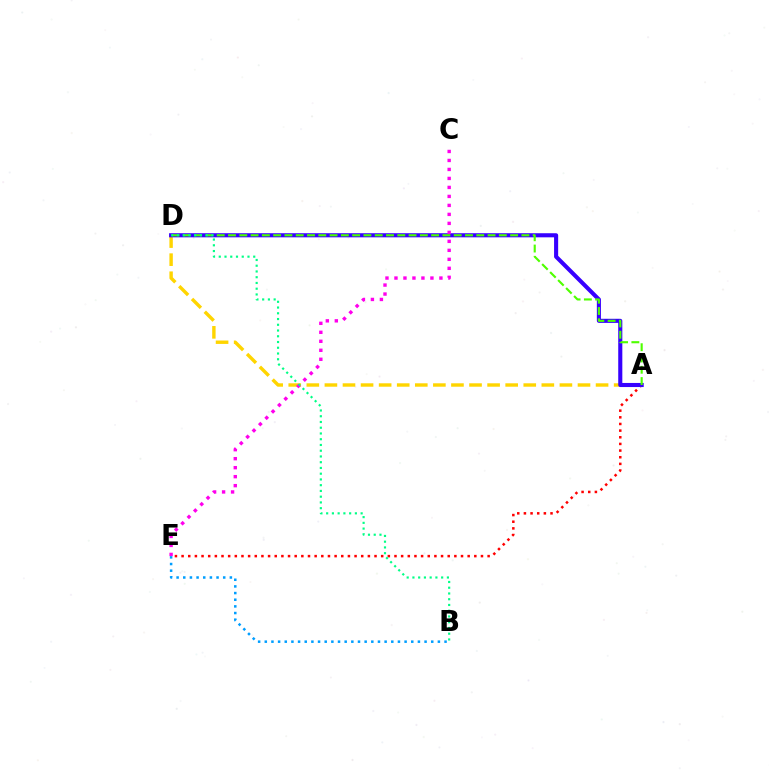{('A', 'E'): [{'color': '#ff0000', 'line_style': 'dotted', 'thickness': 1.81}], ('A', 'D'): [{'color': '#ffd500', 'line_style': 'dashed', 'thickness': 2.46}, {'color': '#3700ff', 'line_style': 'solid', 'thickness': 2.95}, {'color': '#4fff00', 'line_style': 'dashed', 'thickness': 1.53}], ('C', 'E'): [{'color': '#ff00ed', 'line_style': 'dotted', 'thickness': 2.44}], ('B', 'E'): [{'color': '#009eff', 'line_style': 'dotted', 'thickness': 1.81}], ('B', 'D'): [{'color': '#00ff86', 'line_style': 'dotted', 'thickness': 1.56}]}